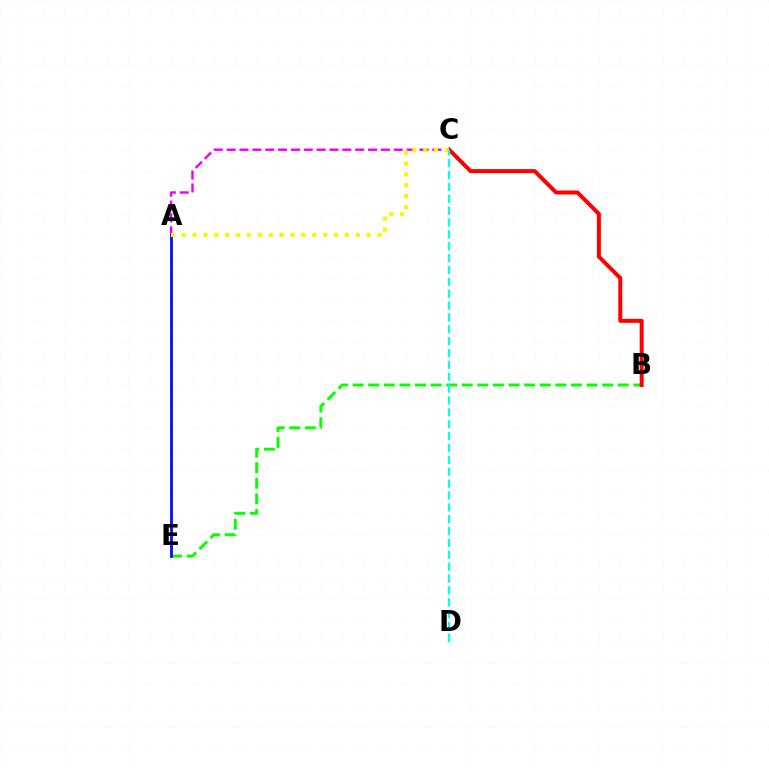{('A', 'C'): [{'color': '#ee00ff', 'line_style': 'dashed', 'thickness': 1.75}, {'color': '#fcf500', 'line_style': 'dotted', 'thickness': 2.96}], ('B', 'E'): [{'color': '#08ff00', 'line_style': 'dashed', 'thickness': 2.12}], ('B', 'C'): [{'color': '#ff0000', 'line_style': 'solid', 'thickness': 2.87}], ('A', 'E'): [{'color': '#0010ff', 'line_style': 'solid', 'thickness': 2.02}], ('C', 'D'): [{'color': '#00fff6', 'line_style': 'dashed', 'thickness': 1.61}]}